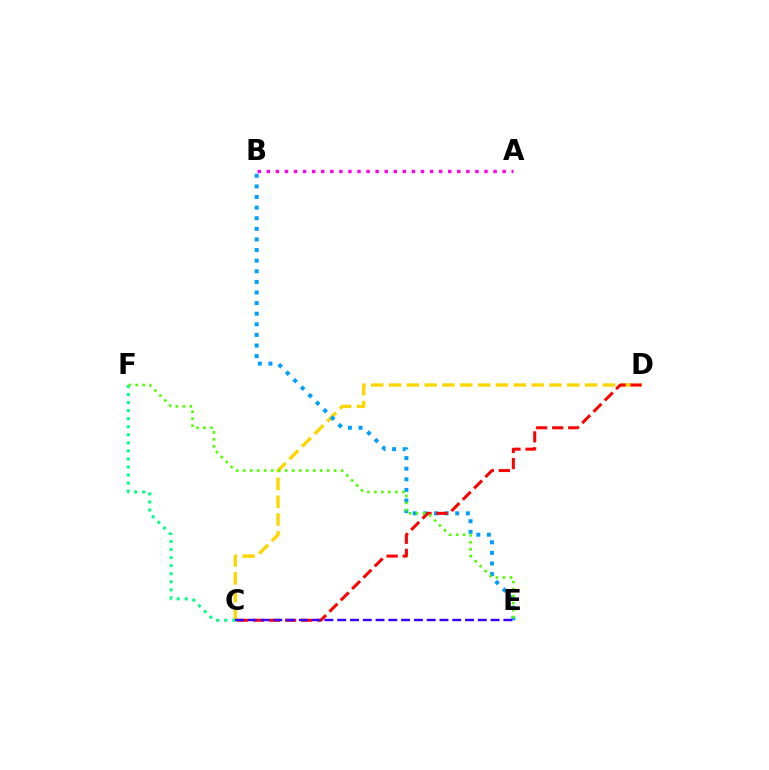{('C', 'D'): [{'color': '#ffd500', 'line_style': 'dashed', 'thickness': 2.42}, {'color': '#ff0000', 'line_style': 'dashed', 'thickness': 2.18}], ('B', 'E'): [{'color': '#009eff', 'line_style': 'dotted', 'thickness': 2.88}], ('C', 'F'): [{'color': '#00ff86', 'line_style': 'dotted', 'thickness': 2.19}], ('A', 'B'): [{'color': '#ff00ed', 'line_style': 'dotted', 'thickness': 2.46}], ('E', 'F'): [{'color': '#4fff00', 'line_style': 'dotted', 'thickness': 1.9}], ('C', 'E'): [{'color': '#3700ff', 'line_style': 'dashed', 'thickness': 1.74}]}